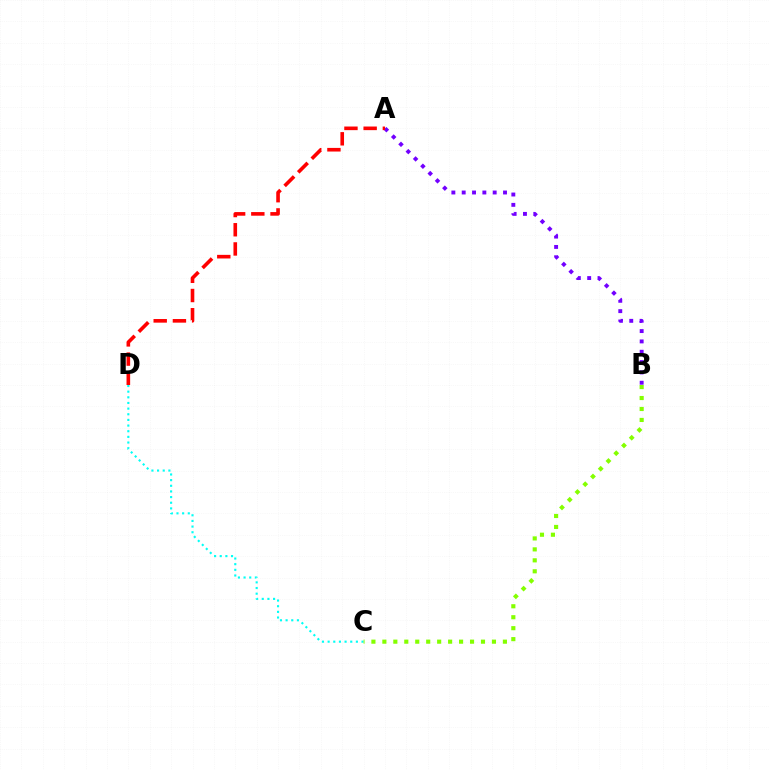{('C', 'D'): [{'color': '#00fff6', 'line_style': 'dotted', 'thickness': 1.54}], ('A', 'B'): [{'color': '#7200ff', 'line_style': 'dotted', 'thickness': 2.81}], ('B', 'C'): [{'color': '#84ff00', 'line_style': 'dotted', 'thickness': 2.98}], ('A', 'D'): [{'color': '#ff0000', 'line_style': 'dashed', 'thickness': 2.61}]}